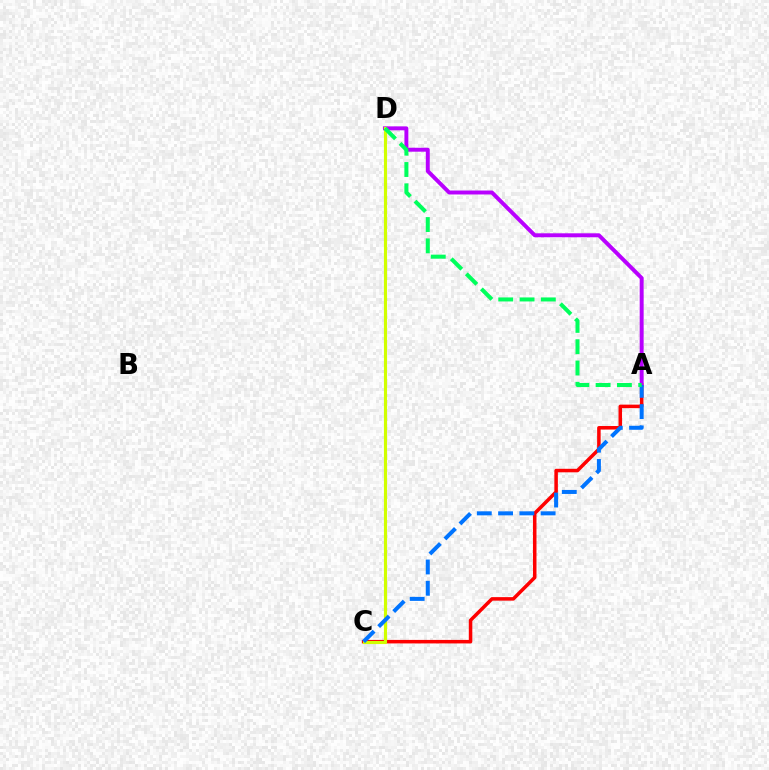{('A', 'C'): [{'color': '#ff0000', 'line_style': 'solid', 'thickness': 2.53}, {'color': '#0074ff', 'line_style': 'dashed', 'thickness': 2.89}], ('A', 'D'): [{'color': '#b900ff', 'line_style': 'solid', 'thickness': 2.84}, {'color': '#00ff5c', 'line_style': 'dashed', 'thickness': 2.89}], ('C', 'D'): [{'color': '#d1ff00', 'line_style': 'solid', 'thickness': 2.26}]}